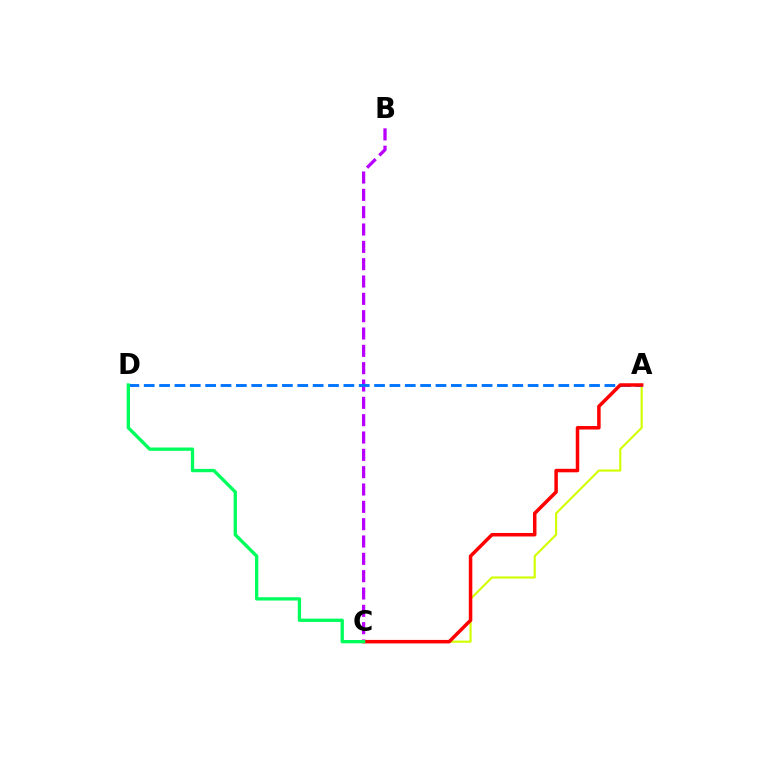{('A', 'C'): [{'color': '#d1ff00', 'line_style': 'solid', 'thickness': 1.54}, {'color': '#ff0000', 'line_style': 'solid', 'thickness': 2.52}], ('B', 'C'): [{'color': '#b900ff', 'line_style': 'dashed', 'thickness': 2.35}], ('A', 'D'): [{'color': '#0074ff', 'line_style': 'dashed', 'thickness': 2.09}], ('C', 'D'): [{'color': '#00ff5c', 'line_style': 'solid', 'thickness': 2.39}]}